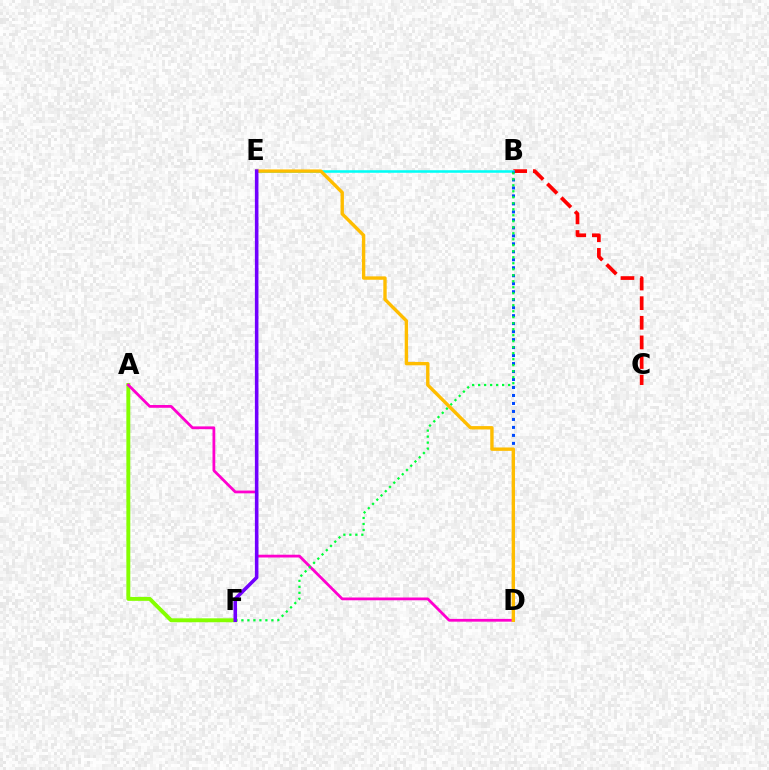{('B', 'C'): [{'color': '#ff0000', 'line_style': 'dashed', 'thickness': 2.67}], ('A', 'F'): [{'color': '#84ff00', 'line_style': 'solid', 'thickness': 2.82}], ('B', 'E'): [{'color': '#00fff6', 'line_style': 'solid', 'thickness': 1.83}], ('B', 'D'): [{'color': '#004bff', 'line_style': 'dotted', 'thickness': 2.17}], ('A', 'D'): [{'color': '#ff00cf', 'line_style': 'solid', 'thickness': 2.0}], ('B', 'F'): [{'color': '#00ff39', 'line_style': 'dotted', 'thickness': 1.63}], ('D', 'E'): [{'color': '#ffbd00', 'line_style': 'solid', 'thickness': 2.43}], ('E', 'F'): [{'color': '#7200ff', 'line_style': 'solid', 'thickness': 2.57}]}